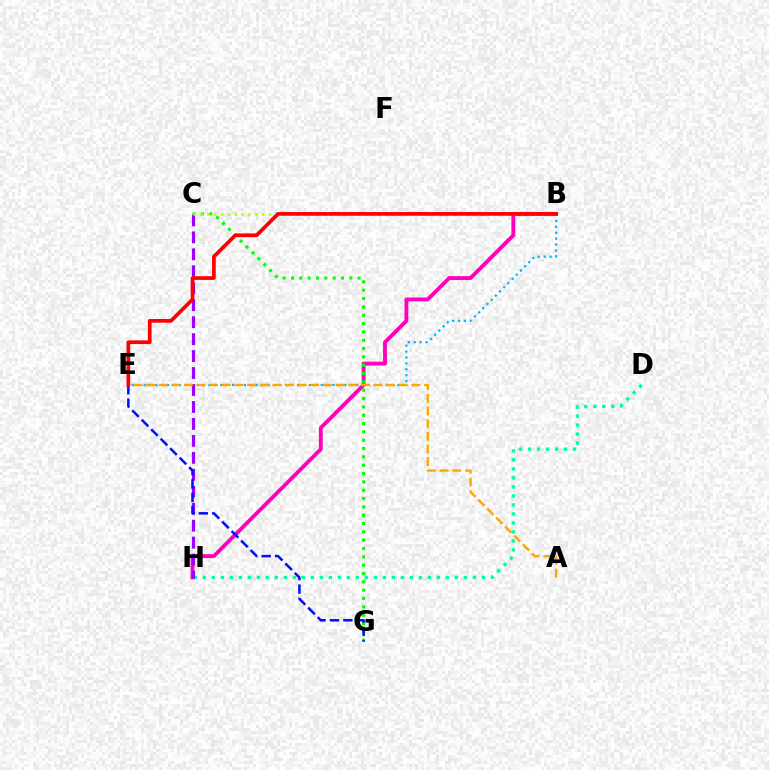{('B', 'E'): [{'color': '#00b5ff', 'line_style': 'dotted', 'thickness': 1.6}, {'color': '#ff0000', 'line_style': 'solid', 'thickness': 2.67}], ('D', 'H'): [{'color': '#00ff9d', 'line_style': 'dotted', 'thickness': 2.45}], ('B', 'H'): [{'color': '#ff00bd', 'line_style': 'solid', 'thickness': 2.78}], ('C', 'H'): [{'color': '#9b00ff', 'line_style': 'dashed', 'thickness': 2.3}], ('A', 'E'): [{'color': '#ffa500', 'line_style': 'dashed', 'thickness': 1.72}], ('C', 'G'): [{'color': '#08ff00', 'line_style': 'dotted', 'thickness': 2.26}], ('E', 'G'): [{'color': '#0010ff', 'line_style': 'dashed', 'thickness': 1.82}], ('B', 'C'): [{'color': '#b3ff00', 'line_style': 'dotted', 'thickness': 1.86}]}